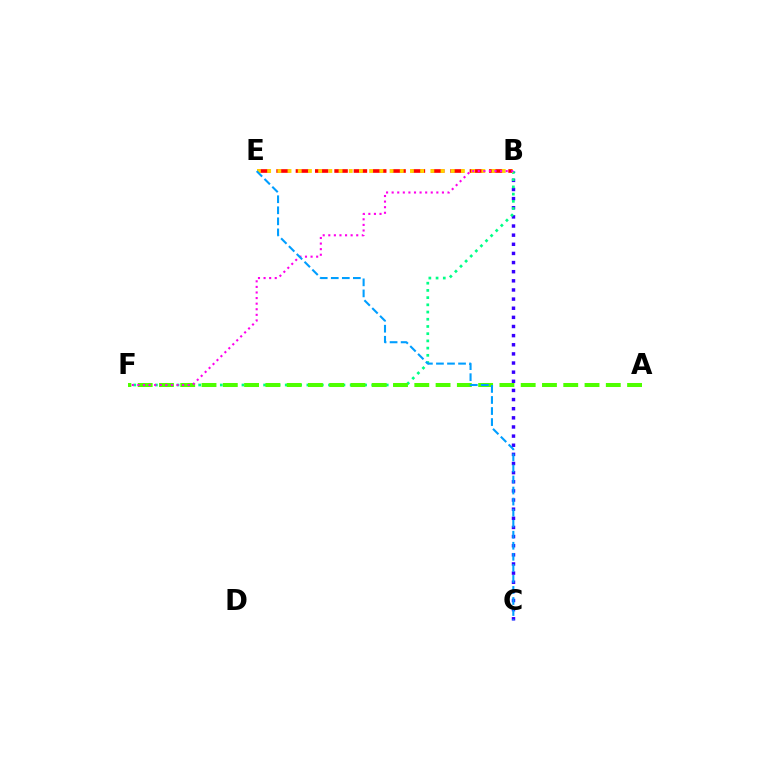{('B', 'E'): [{'color': '#ff0000', 'line_style': 'dashed', 'thickness': 2.63}, {'color': '#ffd500', 'line_style': 'dotted', 'thickness': 2.77}], ('B', 'C'): [{'color': '#3700ff', 'line_style': 'dotted', 'thickness': 2.48}], ('B', 'F'): [{'color': '#00ff86', 'line_style': 'dotted', 'thickness': 1.96}, {'color': '#ff00ed', 'line_style': 'dotted', 'thickness': 1.52}], ('A', 'F'): [{'color': '#4fff00', 'line_style': 'dashed', 'thickness': 2.89}], ('C', 'E'): [{'color': '#009eff', 'line_style': 'dashed', 'thickness': 1.5}]}